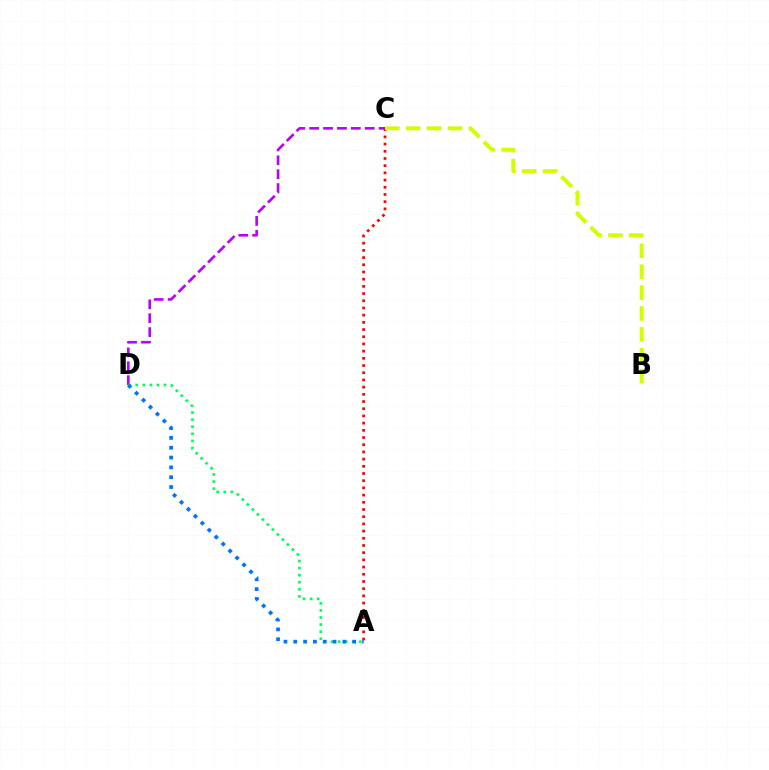{('A', 'C'): [{'color': '#ff0000', 'line_style': 'dotted', 'thickness': 1.96}], ('C', 'D'): [{'color': '#b900ff', 'line_style': 'dashed', 'thickness': 1.89}], ('A', 'D'): [{'color': '#00ff5c', 'line_style': 'dotted', 'thickness': 1.92}, {'color': '#0074ff', 'line_style': 'dotted', 'thickness': 2.67}], ('B', 'C'): [{'color': '#d1ff00', 'line_style': 'dashed', 'thickness': 2.84}]}